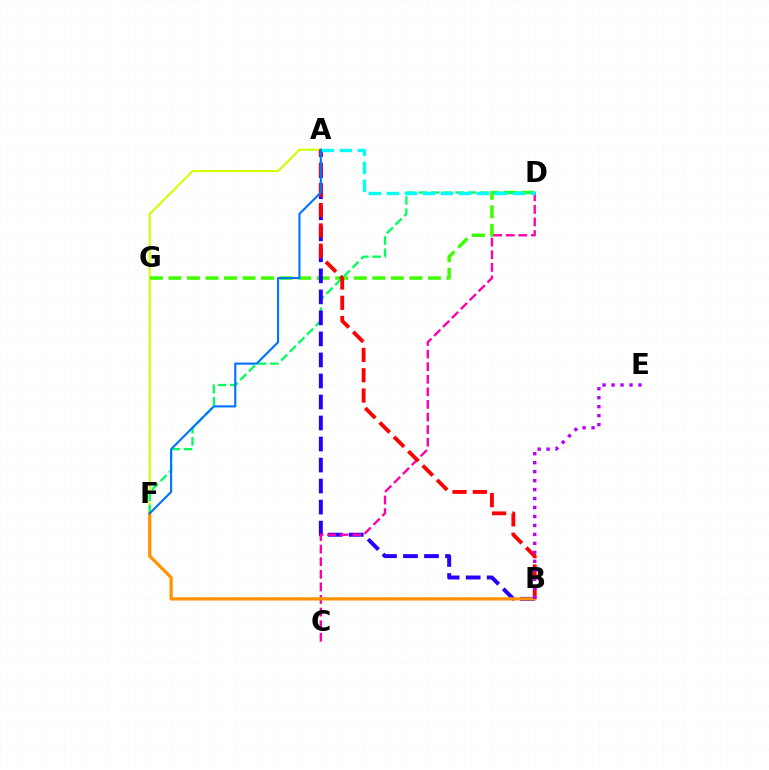{('A', 'F'): [{'color': '#d1ff00', 'line_style': 'solid', 'thickness': 1.51}, {'color': '#0074ff', 'line_style': 'solid', 'thickness': 1.54}], ('D', 'G'): [{'color': '#3dff00', 'line_style': 'dashed', 'thickness': 2.52}], ('D', 'F'): [{'color': '#00ff5c', 'line_style': 'dashed', 'thickness': 1.66}], ('A', 'B'): [{'color': '#2500ff', 'line_style': 'dashed', 'thickness': 2.86}, {'color': '#ff0000', 'line_style': 'dashed', 'thickness': 2.76}], ('C', 'D'): [{'color': '#ff00ac', 'line_style': 'dashed', 'thickness': 1.71}], ('B', 'F'): [{'color': '#ff9400', 'line_style': 'solid', 'thickness': 2.34}], ('B', 'E'): [{'color': '#b900ff', 'line_style': 'dotted', 'thickness': 2.44}], ('A', 'D'): [{'color': '#00fff6', 'line_style': 'dashed', 'thickness': 2.45}]}